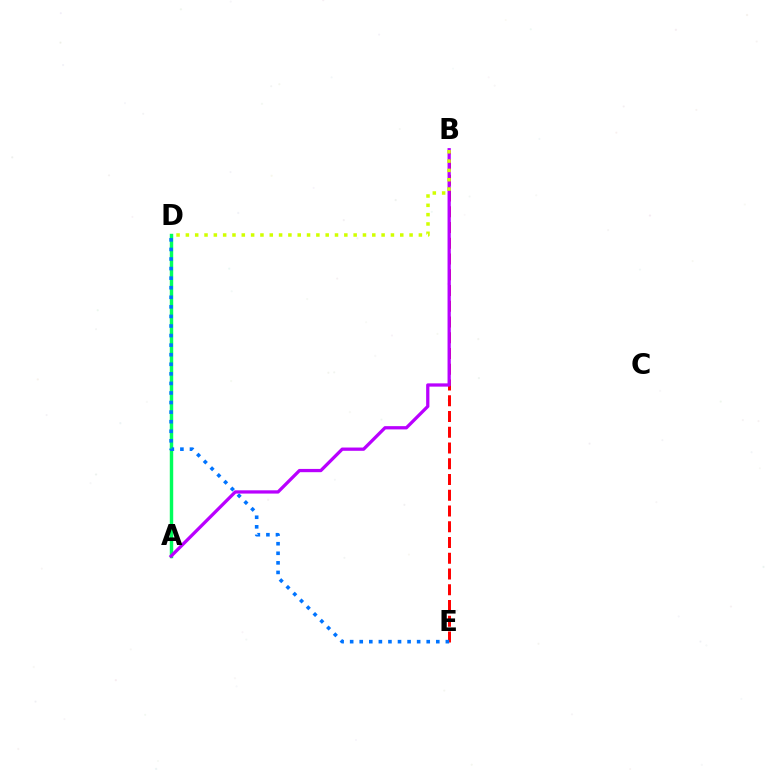{('B', 'E'): [{'color': '#ff0000', 'line_style': 'dashed', 'thickness': 2.14}], ('A', 'D'): [{'color': '#00ff5c', 'line_style': 'solid', 'thickness': 2.47}], ('D', 'E'): [{'color': '#0074ff', 'line_style': 'dotted', 'thickness': 2.6}], ('A', 'B'): [{'color': '#b900ff', 'line_style': 'solid', 'thickness': 2.35}], ('B', 'D'): [{'color': '#d1ff00', 'line_style': 'dotted', 'thickness': 2.53}]}